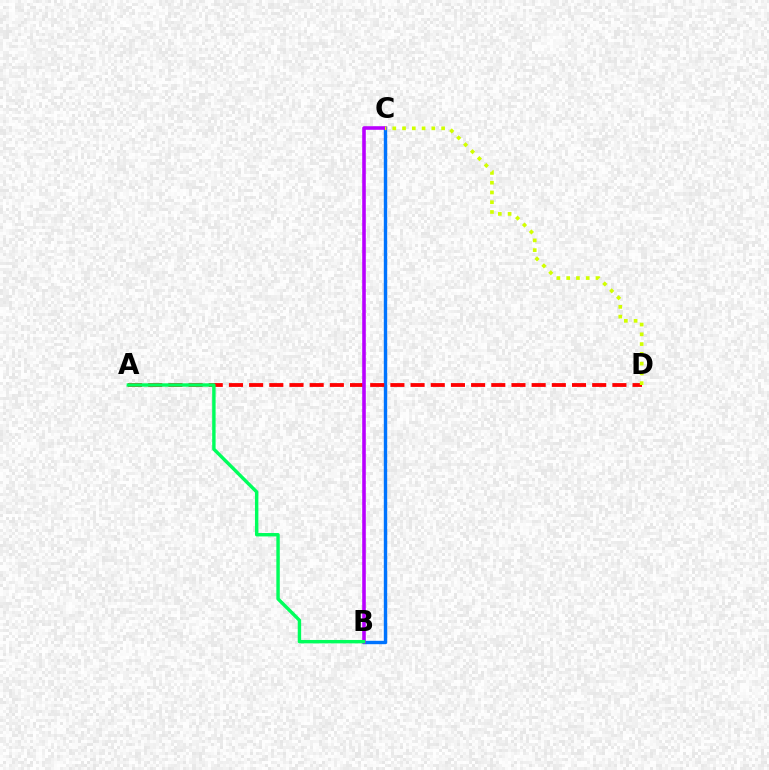{('B', 'C'): [{'color': '#0074ff', 'line_style': 'solid', 'thickness': 2.44}, {'color': '#b900ff', 'line_style': 'solid', 'thickness': 2.58}], ('A', 'D'): [{'color': '#ff0000', 'line_style': 'dashed', 'thickness': 2.74}], ('C', 'D'): [{'color': '#d1ff00', 'line_style': 'dotted', 'thickness': 2.65}], ('A', 'B'): [{'color': '#00ff5c', 'line_style': 'solid', 'thickness': 2.45}]}